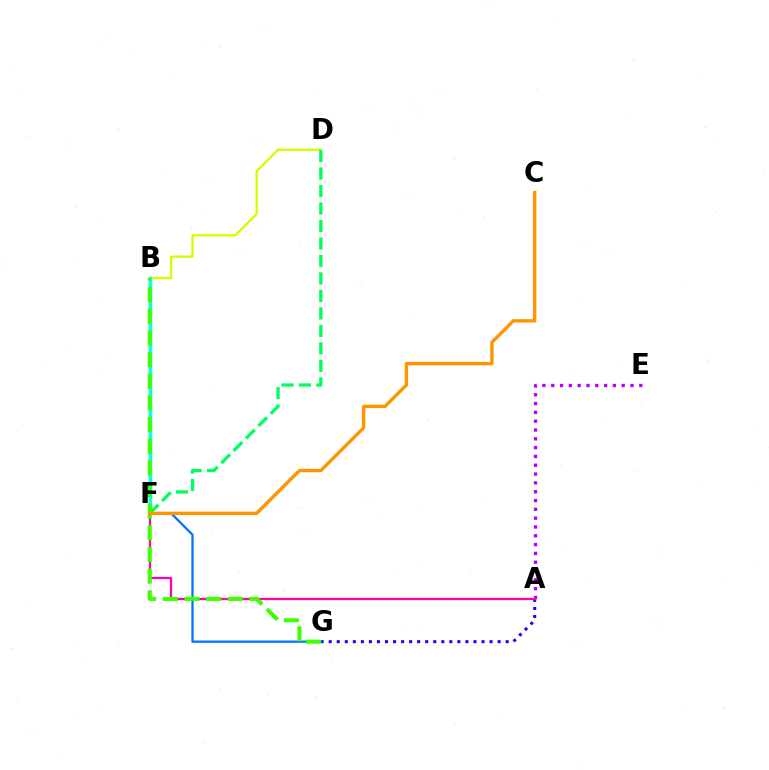{('A', 'G'): [{'color': '#2500ff', 'line_style': 'dotted', 'thickness': 2.19}], ('D', 'F'): [{'color': '#d1ff00', 'line_style': 'solid', 'thickness': 1.67}, {'color': '#00ff5c', 'line_style': 'dashed', 'thickness': 2.38}], ('A', 'E'): [{'color': '#b900ff', 'line_style': 'dotted', 'thickness': 2.39}], ('B', 'F'): [{'color': '#ff0000', 'line_style': 'dotted', 'thickness': 1.99}, {'color': '#00fff6', 'line_style': 'solid', 'thickness': 2.5}], ('F', 'G'): [{'color': '#0074ff', 'line_style': 'solid', 'thickness': 1.64}], ('A', 'F'): [{'color': '#ff00ac', 'line_style': 'solid', 'thickness': 1.63}], ('B', 'G'): [{'color': '#3dff00', 'line_style': 'dashed', 'thickness': 2.94}], ('C', 'F'): [{'color': '#ff9400', 'line_style': 'solid', 'thickness': 2.4}]}